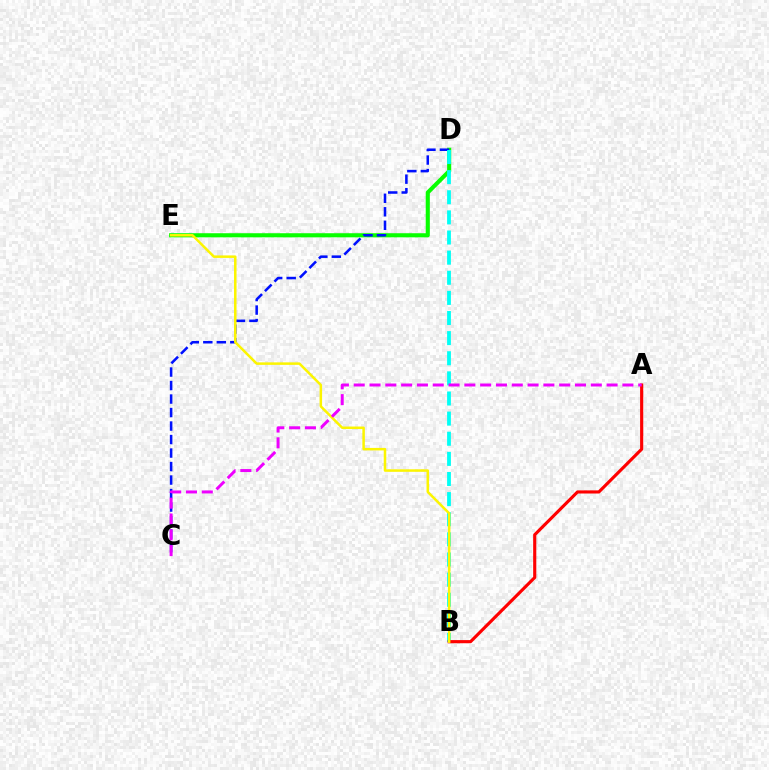{('D', 'E'): [{'color': '#08ff00', 'line_style': 'solid', 'thickness': 2.95}], ('C', 'D'): [{'color': '#0010ff', 'line_style': 'dashed', 'thickness': 1.83}], ('B', 'D'): [{'color': '#00fff6', 'line_style': 'dashed', 'thickness': 2.73}], ('A', 'B'): [{'color': '#ff0000', 'line_style': 'solid', 'thickness': 2.26}], ('B', 'E'): [{'color': '#fcf500', 'line_style': 'solid', 'thickness': 1.81}], ('A', 'C'): [{'color': '#ee00ff', 'line_style': 'dashed', 'thickness': 2.15}]}